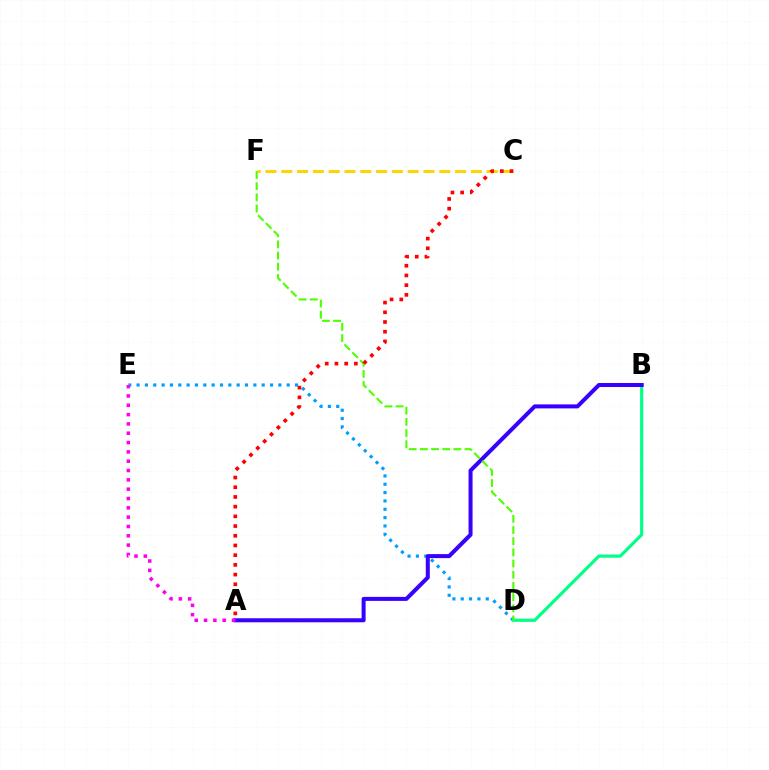{('C', 'F'): [{'color': '#ffd500', 'line_style': 'dashed', 'thickness': 2.15}], ('D', 'E'): [{'color': '#009eff', 'line_style': 'dotted', 'thickness': 2.27}], ('B', 'D'): [{'color': '#00ff86', 'line_style': 'solid', 'thickness': 2.27}], ('A', 'B'): [{'color': '#3700ff', 'line_style': 'solid', 'thickness': 2.89}], ('A', 'E'): [{'color': '#ff00ed', 'line_style': 'dotted', 'thickness': 2.53}], ('D', 'F'): [{'color': '#4fff00', 'line_style': 'dashed', 'thickness': 1.52}], ('A', 'C'): [{'color': '#ff0000', 'line_style': 'dotted', 'thickness': 2.64}]}